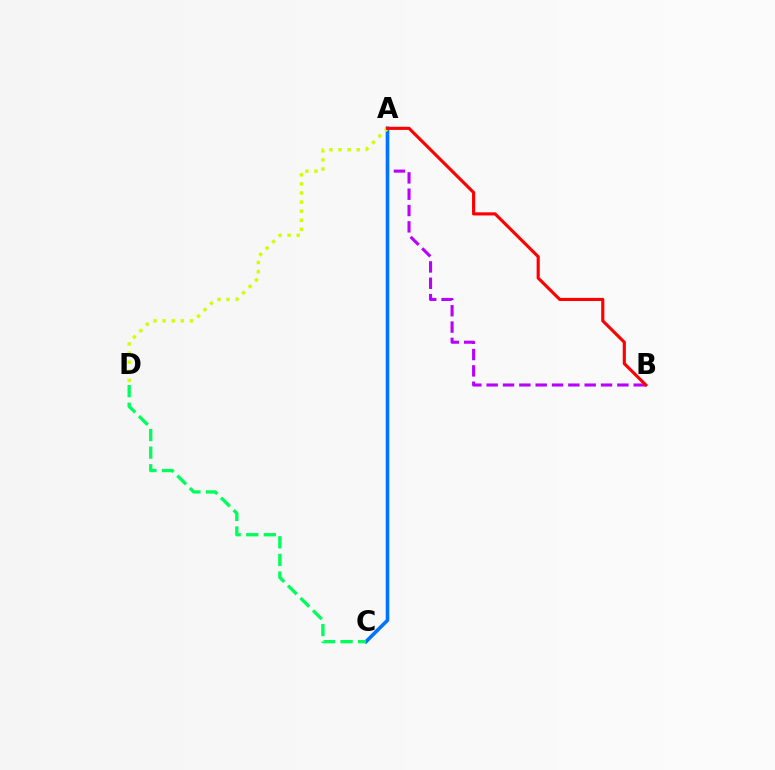{('A', 'B'): [{'color': '#b900ff', 'line_style': 'dashed', 'thickness': 2.22}, {'color': '#ff0000', 'line_style': 'solid', 'thickness': 2.26}], ('A', 'C'): [{'color': '#0074ff', 'line_style': 'solid', 'thickness': 2.58}], ('C', 'D'): [{'color': '#00ff5c', 'line_style': 'dashed', 'thickness': 2.39}], ('A', 'D'): [{'color': '#d1ff00', 'line_style': 'dotted', 'thickness': 2.47}]}